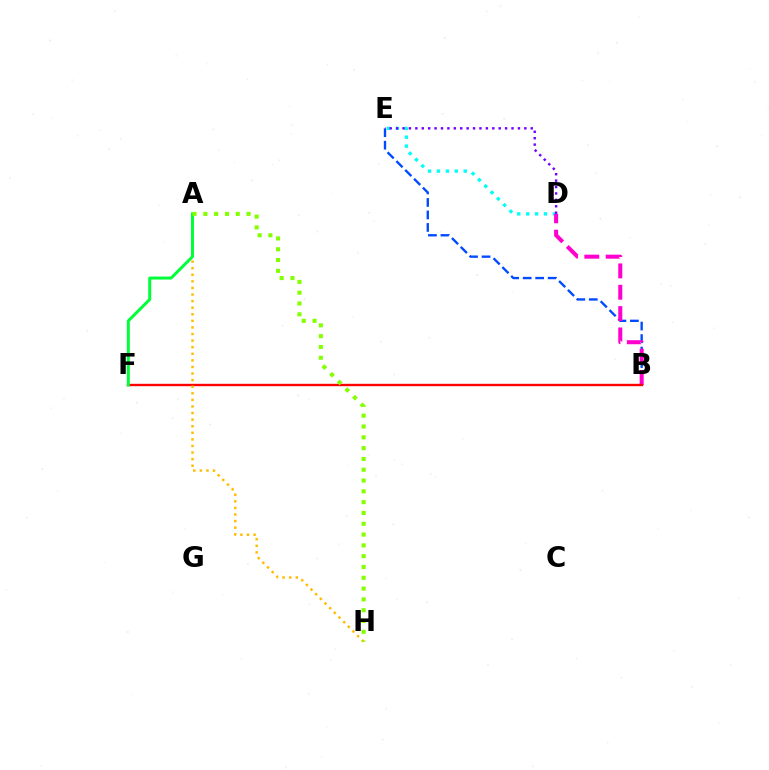{('D', 'E'): [{'color': '#00fff6', 'line_style': 'dotted', 'thickness': 2.42}, {'color': '#7200ff', 'line_style': 'dotted', 'thickness': 1.74}], ('B', 'E'): [{'color': '#004bff', 'line_style': 'dashed', 'thickness': 1.7}], ('B', 'D'): [{'color': '#ff00cf', 'line_style': 'dashed', 'thickness': 2.9}], ('B', 'F'): [{'color': '#ff0000', 'line_style': 'solid', 'thickness': 1.71}], ('A', 'H'): [{'color': '#ffbd00', 'line_style': 'dotted', 'thickness': 1.79}, {'color': '#84ff00', 'line_style': 'dotted', 'thickness': 2.94}], ('A', 'F'): [{'color': '#00ff39', 'line_style': 'solid', 'thickness': 2.15}]}